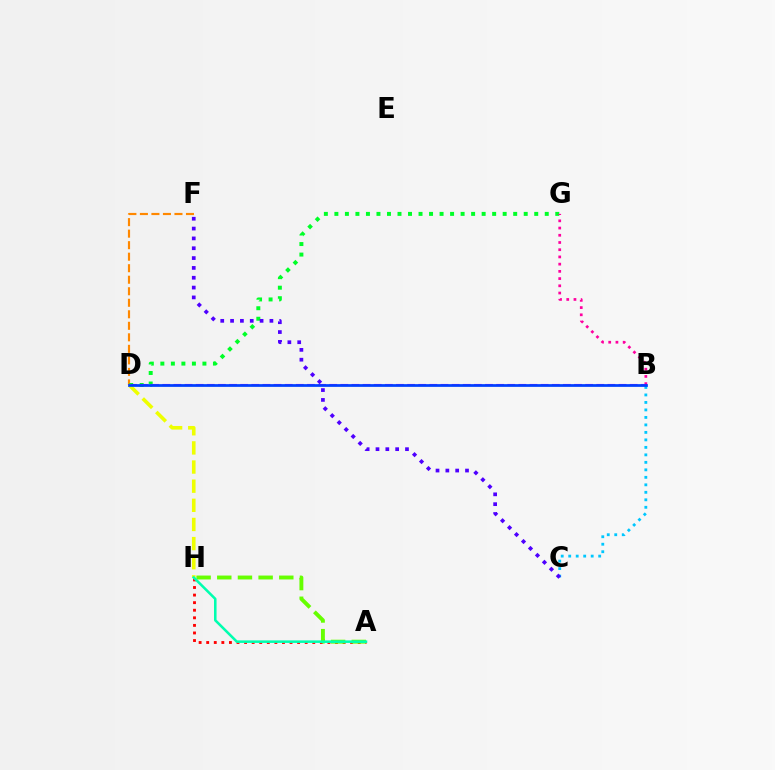{('A', 'H'): [{'color': '#ff0000', 'line_style': 'dotted', 'thickness': 2.06}, {'color': '#66ff00', 'line_style': 'dashed', 'thickness': 2.81}, {'color': '#00ffaf', 'line_style': 'solid', 'thickness': 1.83}], ('D', 'F'): [{'color': '#ff8800', 'line_style': 'dashed', 'thickness': 1.56}], ('D', 'G'): [{'color': '#00ff27', 'line_style': 'dotted', 'thickness': 2.86}], ('B', 'G'): [{'color': '#ff00a0', 'line_style': 'dotted', 'thickness': 1.96}], ('B', 'D'): [{'color': '#d600ff', 'line_style': 'dashed', 'thickness': 1.51}, {'color': '#003fff', 'line_style': 'solid', 'thickness': 1.96}], ('B', 'C'): [{'color': '#00c7ff', 'line_style': 'dotted', 'thickness': 2.04}], ('D', 'H'): [{'color': '#eeff00', 'line_style': 'dashed', 'thickness': 2.6}], ('C', 'F'): [{'color': '#4f00ff', 'line_style': 'dotted', 'thickness': 2.67}]}